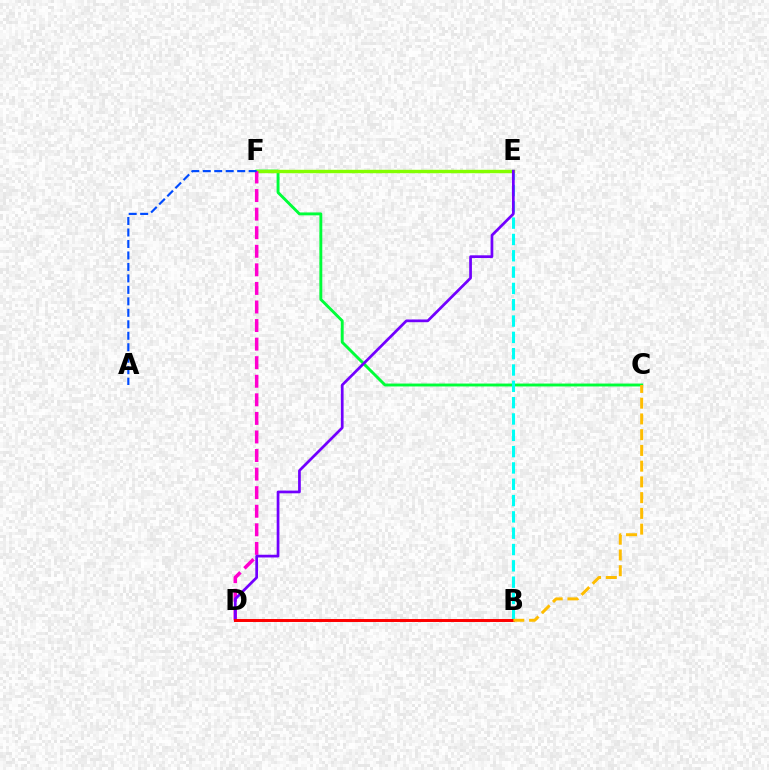{('C', 'F'): [{'color': '#00ff39', 'line_style': 'solid', 'thickness': 2.09}], ('B', 'E'): [{'color': '#00fff6', 'line_style': 'dashed', 'thickness': 2.22}], ('E', 'F'): [{'color': '#84ff00', 'line_style': 'solid', 'thickness': 2.46}], ('D', 'F'): [{'color': '#ff00cf', 'line_style': 'dashed', 'thickness': 2.52}], ('D', 'E'): [{'color': '#7200ff', 'line_style': 'solid', 'thickness': 1.96}], ('A', 'F'): [{'color': '#004bff', 'line_style': 'dashed', 'thickness': 1.56}], ('B', 'D'): [{'color': '#ff0000', 'line_style': 'solid', 'thickness': 2.14}], ('B', 'C'): [{'color': '#ffbd00', 'line_style': 'dashed', 'thickness': 2.14}]}